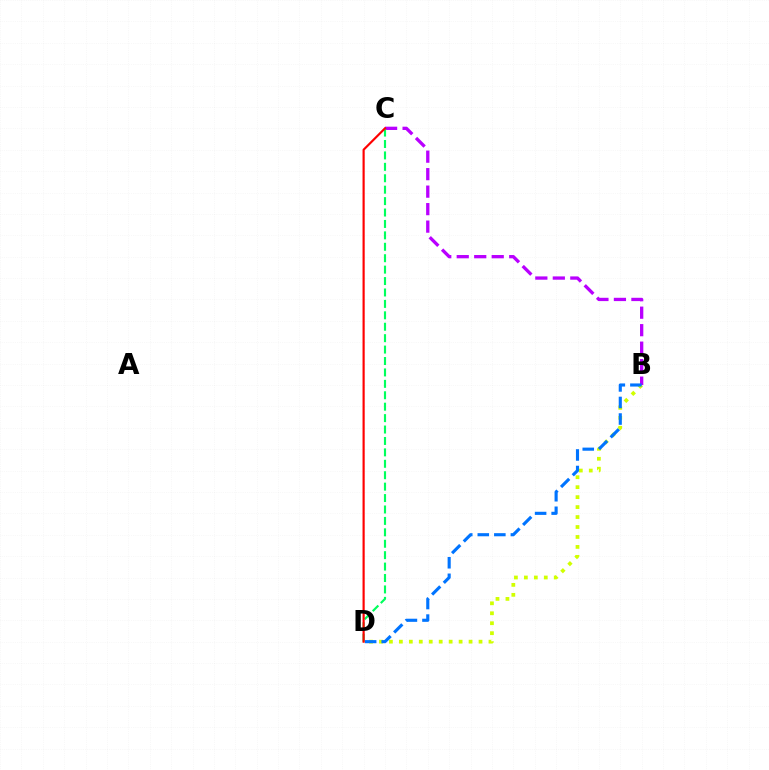{('B', 'D'): [{'color': '#d1ff00', 'line_style': 'dotted', 'thickness': 2.71}, {'color': '#0074ff', 'line_style': 'dashed', 'thickness': 2.25}], ('B', 'C'): [{'color': '#b900ff', 'line_style': 'dashed', 'thickness': 2.38}], ('C', 'D'): [{'color': '#00ff5c', 'line_style': 'dashed', 'thickness': 1.55}, {'color': '#ff0000', 'line_style': 'solid', 'thickness': 1.56}]}